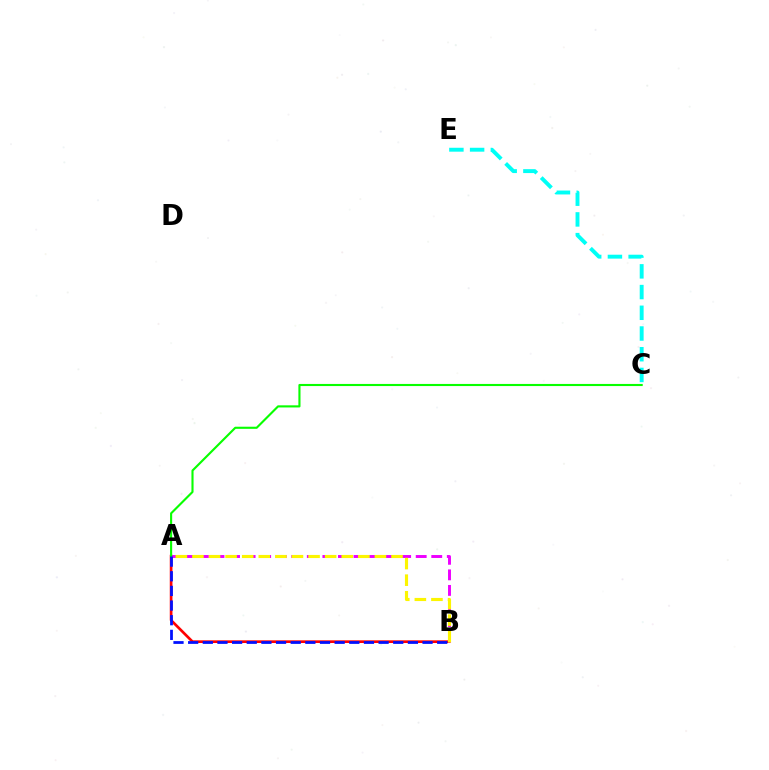{('A', 'B'): [{'color': '#ff0000', 'line_style': 'solid', 'thickness': 1.93}, {'color': '#ee00ff', 'line_style': 'dashed', 'thickness': 2.11}, {'color': '#fcf500', 'line_style': 'dashed', 'thickness': 2.25}, {'color': '#0010ff', 'line_style': 'dashed', 'thickness': 1.99}], ('A', 'C'): [{'color': '#08ff00', 'line_style': 'solid', 'thickness': 1.53}], ('C', 'E'): [{'color': '#00fff6', 'line_style': 'dashed', 'thickness': 2.81}]}